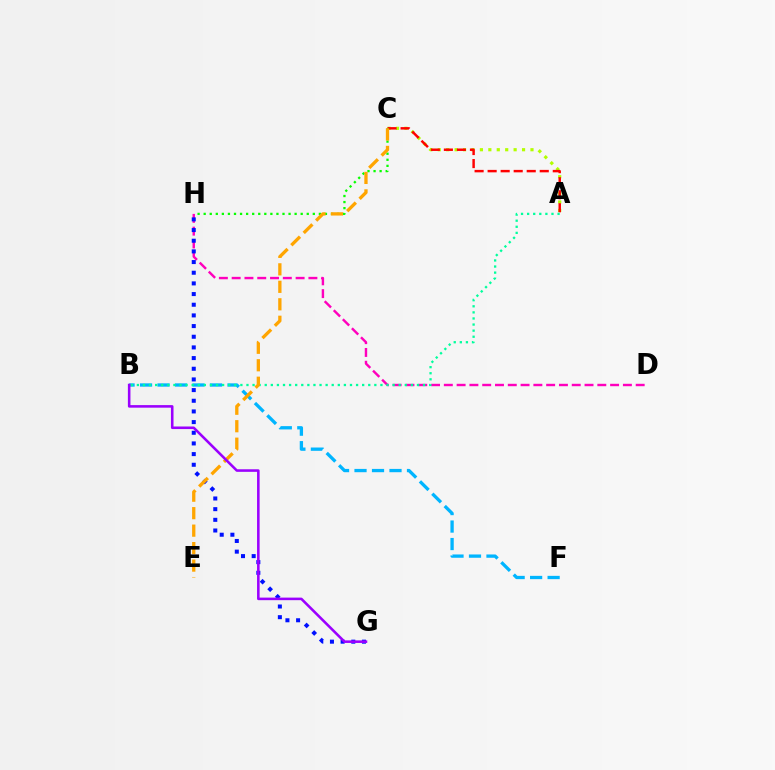{('A', 'C'): [{'color': '#b3ff00', 'line_style': 'dotted', 'thickness': 2.29}, {'color': '#ff0000', 'line_style': 'dashed', 'thickness': 1.77}], ('B', 'F'): [{'color': '#00b5ff', 'line_style': 'dashed', 'thickness': 2.38}], ('D', 'H'): [{'color': '#ff00bd', 'line_style': 'dashed', 'thickness': 1.74}], ('C', 'H'): [{'color': '#08ff00', 'line_style': 'dotted', 'thickness': 1.65}], ('A', 'B'): [{'color': '#00ff9d', 'line_style': 'dotted', 'thickness': 1.65}], ('G', 'H'): [{'color': '#0010ff', 'line_style': 'dotted', 'thickness': 2.9}], ('C', 'E'): [{'color': '#ffa500', 'line_style': 'dashed', 'thickness': 2.37}], ('B', 'G'): [{'color': '#9b00ff', 'line_style': 'solid', 'thickness': 1.85}]}